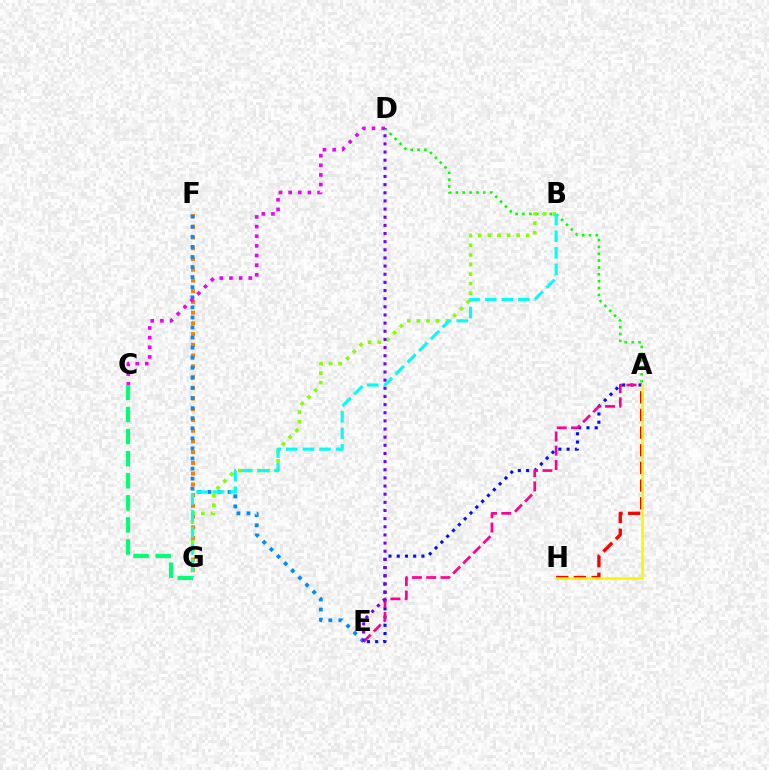{('C', 'G'): [{'color': '#00ff74', 'line_style': 'dashed', 'thickness': 3.0}], ('A', 'H'): [{'color': '#ff0000', 'line_style': 'dashed', 'thickness': 2.4}, {'color': '#fcf500', 'line_style': 'solid', 'thickness': 1.82}], ('F', 'G'): [{'color': '#ff7c00', 'line_style': 'dotted', 'thickness': 2.92}], ('E', 'F'): [{'color': '#008cff', 'line_style': 'dotted', 'thickness': 2.74}], ('C', 'D'): [{'color': '#ee00ff', 'line_style': 'dotted', 'thickness': 2.62}], ('A', 'D'): [{'color': '#08ff00', 'line_style': 'dotted', 'thickness': 1.86}], ('A', 'E'): [{'color': '#0010ff', 'line_style': 'dotted', 'thickness': 2.24}, {'color': '#ff0094', 'line_style': 'dashed', 'thickness': 1.94}], ('B', 'G'): [{'color': '#84ff00', 'line_style': 'dotted', 'thickness': 2.61}, {'color': '#00fff6', 'line_style': 'dashed', 'thickness': 2.25}], ('D', 'E'): [{'color': '#7200ff', 'line_style': 'dotted', 'thickness': 2.21}]}